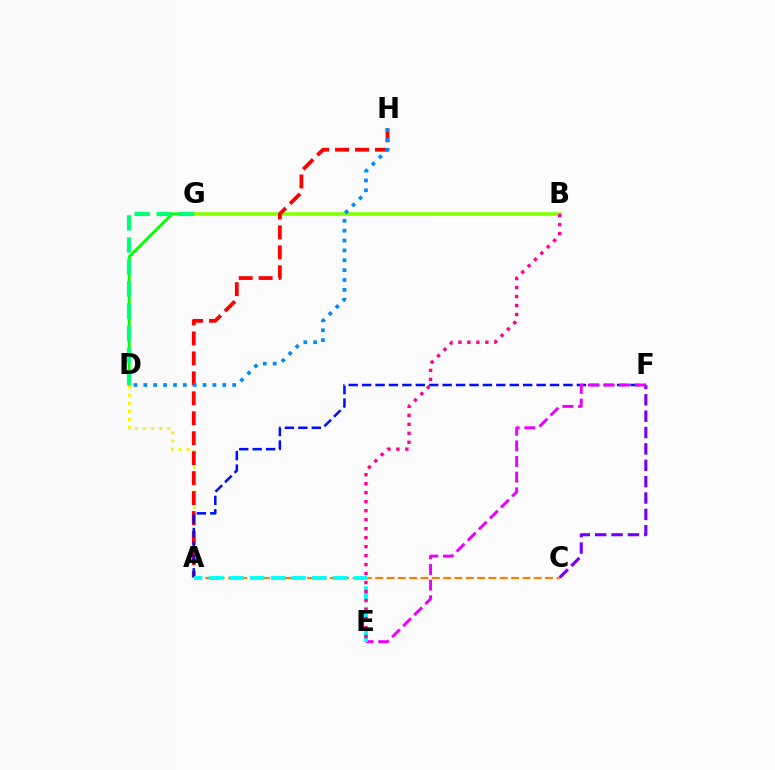{('D', 'G'): [{'color': '#08ff00', 'line_style': 'solid', 'thickness': 2.09}, {'color': '#00ff74', 'line_style': 'dashed', 'thickness': 3.0}], ('B', 'G'): [{'color': '#84ff00', 'line_style': 'solid', 'thickness': 2.56}], ('A', 'D'): [{'color': '#fcf500', 'line_style': 'dotted', 'thickness': 2.2}], ('C', 'F'): [{'color': '#7200ff', 'line_style': 'dashed', 'thickness': 2.22}], ('A', 'H'): [{'color': '#ff0000', 'line_style': 'dashed', 'thickness': 2.71}], ('A', 'C'): [{'color': '#ff7c00', 'line_style': 'dashed', 'thickness': 1.54}], ('D', 'H'): [{'color': '#008cff', 'line_style': 'dotted', 'thickness': 2.68}], ('A', 'F'): [{'color': '#0010ff', 'line_style': 'dashed', 'thickness': 1.82}], ('E', 'F'): [{'color': '#ee00ff', 'line_style': 'dashed', 'thickness': 2.12}], ('A', 'E'): [{'color': '#00fff6', 'line_style': 'dashed', 'thickness': 2.81}], ('B', 'E'): [{'color': '#ff0094', 'line_style': 'dotted', 'thickness': 2.44}]}